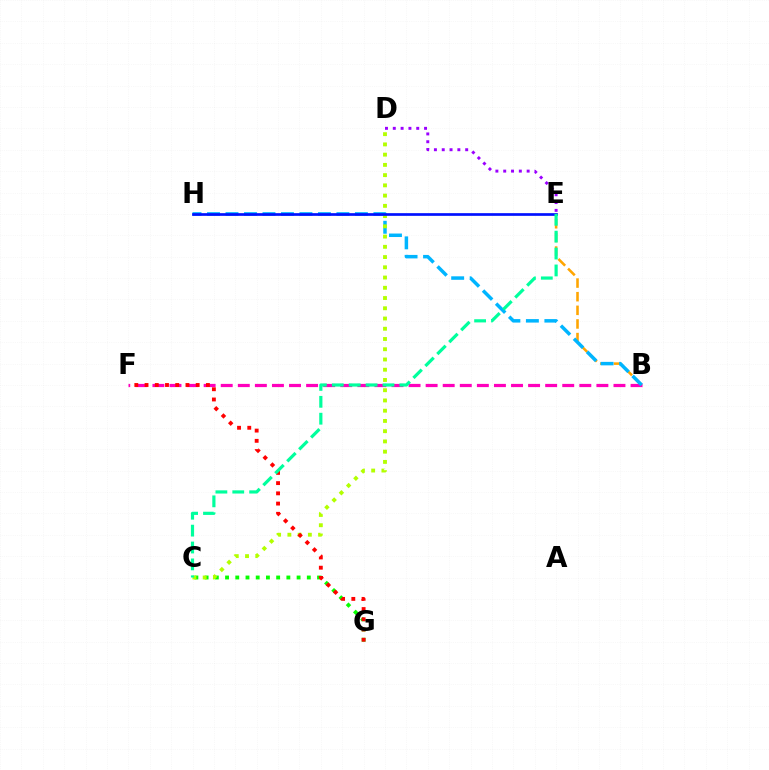{('B', 'E'): [{'color': '#ffa500', 'line_style': 'dashed', 'thickness': 1.85}], ('B', 'F'): [{'color': '#ff00bd', 'line_style': 'dashed', 'thickness': 2.32}], ('C', 'G'): [{'color': '#08ff00', 'line_style': 'dotted', 'thickness': 2.78}], ('B', 'H'): [{'color': '#00b5ff', 'line_style': 'dashed', 'thickness': 2.51}], ('C', 'D'): [{'color': '#b3ff00', 'line_style': 'dotted', 'thickness': 2.78}], ('F', 'G'): [{'color': '#ff0000', 'line_style': 'dotted', 'thickness': 2.78}], ('E', 'H'): [{'color': '#0010ff', 'line_style': 'solid', 'thickness': 1.93}], ('D', 'E'): [{'color': '#9b00ff', 'line_style': 'dotted', 'thickness': 2.12}], ('C', 'E'): [{'color': '#00ff9d', 'line_style': 'dashed', 'thickness': 2.29}]}